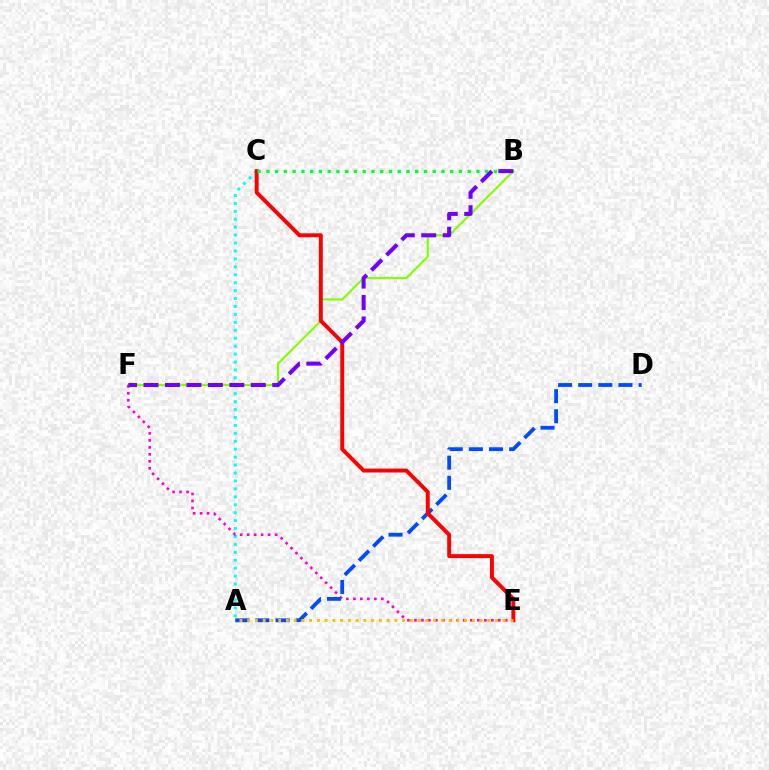{('A', 'C'): [{'color': '#00fff6', 'line_style': 'dotted', 'thickness': 2.15}], ('B', 'F'): [{'color': '#84ff00', 'line_style': 'solid', 'thickness': 1.55}, {'color': '#7200ff', 'line_style': 'dashed', 'thickness': 2.92}], ('E', 'F'): [{'color': '#ff00cf', 'line_style': 'dotted', 'thickness': 1.9}], ('A', 'D'): [{'color': '#004bff', 'line_style': 'dashed', 'thickness': 2.73}], ('C', 'E'): [{'color': '#ff0000', 'line_style': 'solid', 'thickness': 2.83}], ('B', 'C'): [{'color': '#00ff39', 'line_style': 'dotted', 'thickness': 2.38}], ('A', 'E'): [{'color': '#ffbd00', 'line_style': 'dotted', 'thickness': 2.1}]}